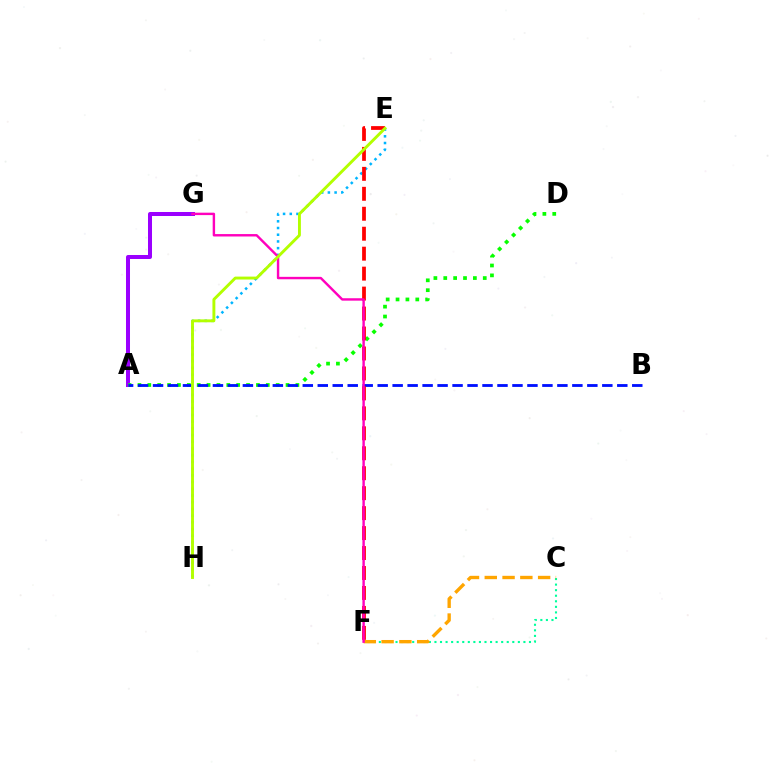{('E', 'H'): [{'color': '#00b5ff', 'line_style': 'dotted', 'thickness': 1.82}, {'color': '#b3ff00', 'line_style': 'solid', 'thickness': 2.09}], ('A', 'G'): [{'color': '#9b00ff', 'line_style': 'solid', 'thickness': 2.88}], ('A', 'D'): [{'color': '#08ff00', 'line_style': 'dotted', 'thickness': 2.68}], ('A', 'B'): [{'color': '#0010ff', 'line_style': 'dashed', 'thickness': 2.03}], ('C', 'F'): [{'color': '#00ff9d', 'line_style': 'dotted', 'thickness': 1.51}, {'color': '#ffa500', 'line_style': 'dashed', 'thickness': 2.42}], ('E', 'F'): [{'color': '#ff0000', 'line_style': 'dashed', 'thickness': 2.71}], ('F', 'G'): [{'color': '#ff00bd', 'line_style': 'solid', 'thickness': 1.74}]}